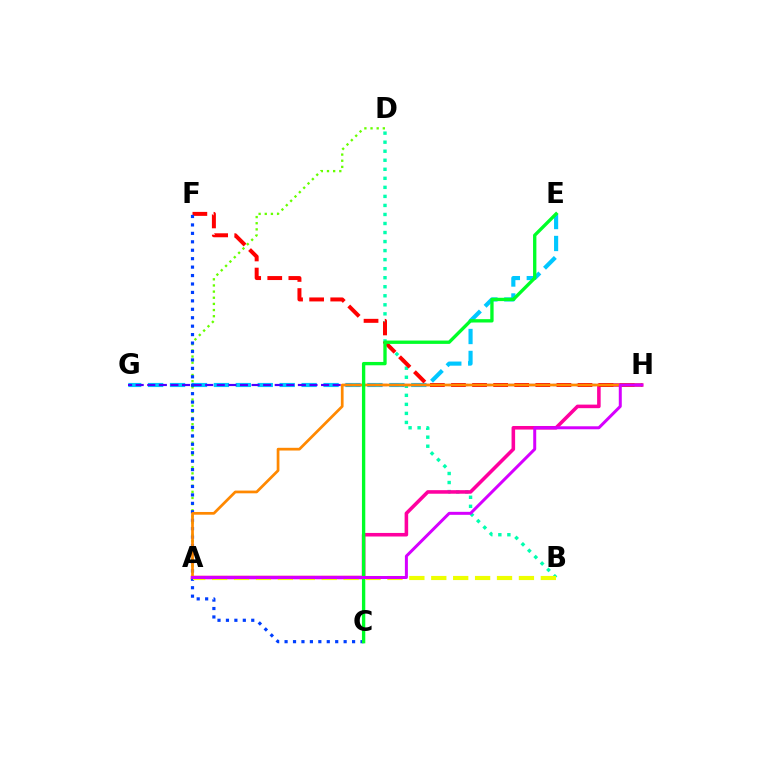{('B', 'D'): [{'color': '#00ffaf', 'line_style': 'dotted', 'thickness': 2.45}], ('E', 'G'): [{'color': '#00c7ff', 'line_style': 'dashed', 'thickness': 2.98}], ('A', 'H'): [{'color': '#ff00a0', 'line_style': 'solid', 'thickness': 2.56}, {'color': '#ff8800', 'line_style': 'solid', 'thickness': 1.96}, {'color': '#d600ff', 'line_style': 'solid', 'thickness': 2.16}], ('F', 'H'): [{'color': '#ff0000', 'line_style': 'dashed', 'thickness': 2.86}], ('G', 'H'): [{'color': '#4f00ff', 'line_style': 'dashed', 'thickness': 1.57}], ('A', 'D'): [{'color': '#66ff00', 'line_style': 'dotted', 'thickness': 1.67}], ('C', 'F'): [{'color': '#003fff', 'line_style': 'dotted', 'thickness': 2.29}], ('C', 'E'): [{'color': '#00ff27', 'line_style': 'solid', 'thickness': 2.4}], ('A', 'B'): [{'color': '#eeff00', 'line_style': 'dashed', 'thickness': 2.98}]}